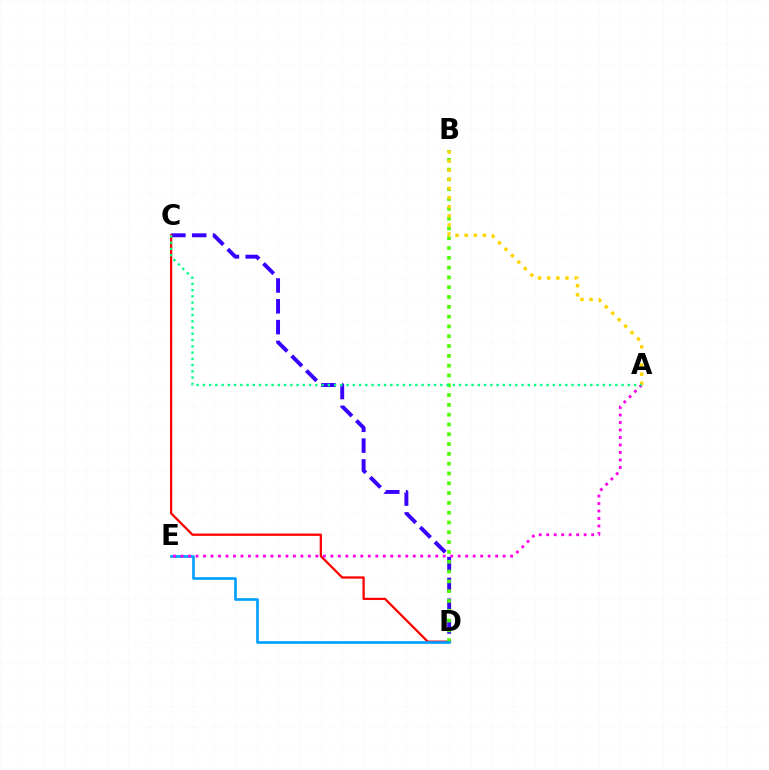{('C', 'D'): [{'color': '#3700ff', 'line_style': 'dashed', 'thickness': 2.83}, {'color': '#ff0000', 'line_style': 'solid', 'thickness': 1.63}], ('B', 'D'): [{'color': '#4fff00', 'line_style': 'dotted', 'thickness': 2.66}], ('D', 'E'): [{'color': '#009eff', 'line_style': 'solid', 'thickness': 1.92}], ('A', 'E'): [{'color': '#ff00ed', 'line_style': 'dotted', 'thickness': 2.04}], ('A', 'B'): [{'color': '#ffd500', 'line_style': 'dotted', 'thickness': 2.48}], ('A', 'C'): [{'color': '#00ff86', 'line_style': 'dotted', 'thickness': 1.7}]}